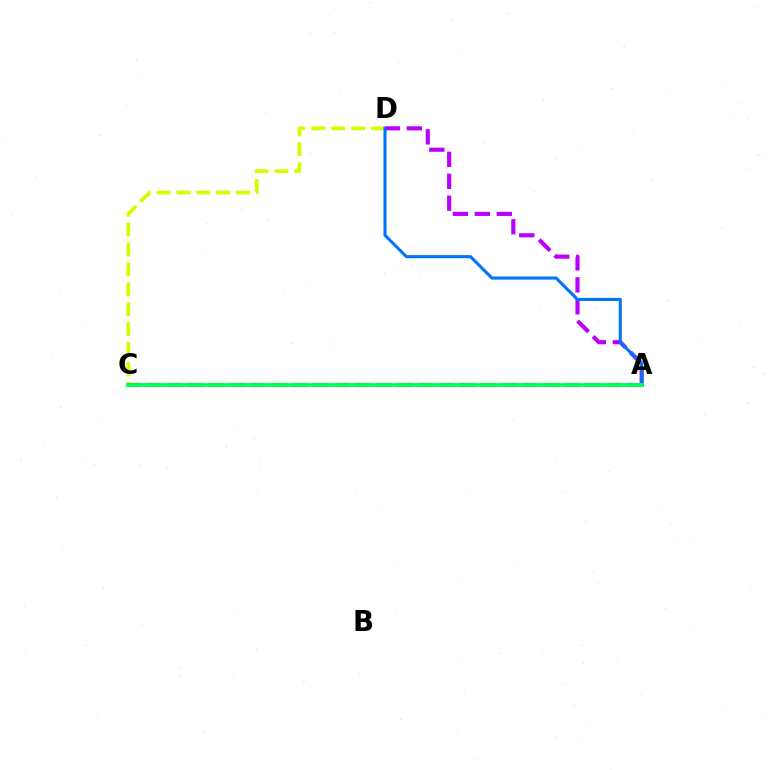{('A', 'D'): [{'color': '#b900ff', 'line_style': 'dashed', 'thickness': 2.98}, {'color': '#0074ff', 'line_style': 'solid', 'thickness': 2.22}], ('C', 'D'): [{'color': '#d1ff00', 'line_style': 'dashed', 'thickness': 2.7}], ('A', 'C'): [{'color': '#ff0000', 'line_style': 'dashed', 'thickness': 2.84}, {'color': '#00ff5c', 'line_style': 'solid', 'thickness': 2.76}]}